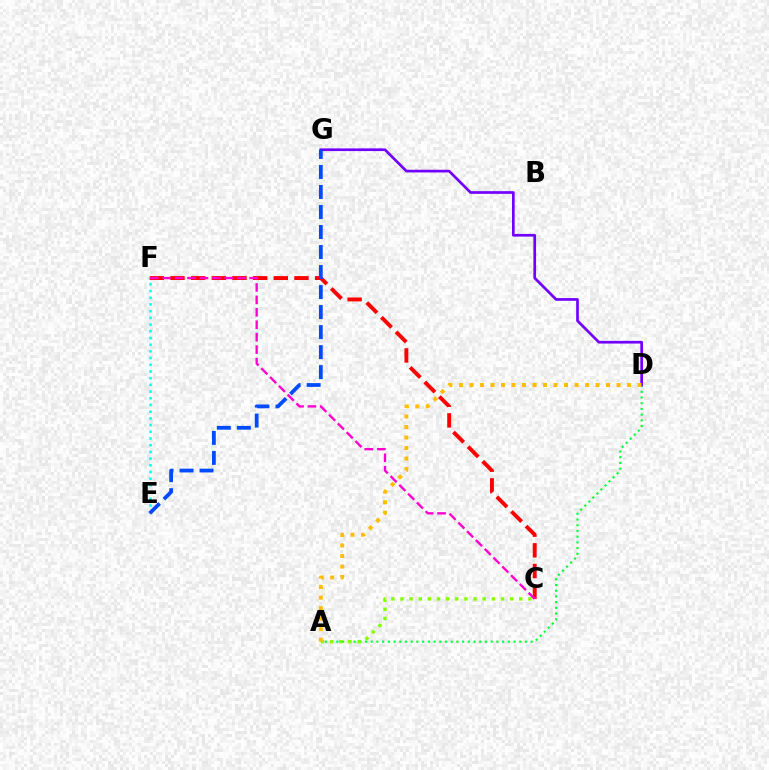{('A', 'D'): [{'color': '#00ff39', 'line_style': 'dotted', 'thickness': 1.55}, {'color': '#ffbd00', 'line_style': 'dotted', 'thickness': 2.85}], ('C', 'F'): [{'color': '#ff0000', 'line_style': 'dashed', 'thickness': 2.81}, {'color': '#ff00cf', 'line_style': 'dashed', 'thickness': 1.69}], ('A', 'C'): [{'color': '#84ff00', 'line_style': 'dotted', 'thickness': 2.48}], ('E', 'F'): [{'color': '#00fff6', 'line_style': 'dotted', 'thickness': 1.82}], ('D', 'G'): [{'color': '#7200ff', 'line_style': 'solid', 'thickness': 1.94}], ('E', 'G'): [{'color': '#004bff', 'line_style': 'dashed', 'thickness': 2.72}]}